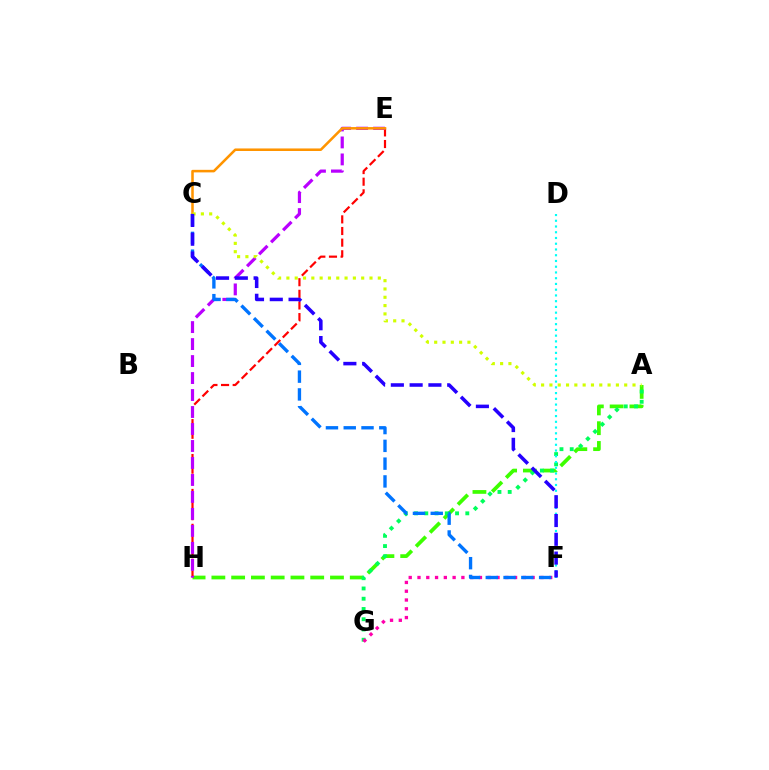{('A', 'H'): [{'color': '#3dff00', 'line_style': 'dashed', 'thickness': 2.69}], ('E', 'H'): [{'color': '#ff0000', 'line_style': 'dashed', 'thickness': 1.58}, {'color': '#b900ff', 'line_style': 'dashed', 'thickness': 2.31}], ('A', 'G'): [{'color': '#00ff5c', 'line_style': 'dotted', 'thickness': 2.79}], ('D', 'F'): [{'color': '#00fff6', 'line_style': 'dotted', 'thickness': 1.56}], ('F', 'G'): [{'color': '#ff00ac', 'line_style': 'dotted', 'thickness': 2.39}], ('C', 'F'): [{'color': '#0074ff', 'line_style': 'dashed', 'thickness': 2.42}, {'color': '#2500ff', 'line_style': 'dashed', 'thickness': 2.55}], ('C', 'E'): [{'color': '#ff9400', 'line_style': 'solid', 'thickness': 1.83}], ('A', 'C'): [{'color': '#d1ff00', 'line_style': 'dotted', 'thickness': 2.26}]}